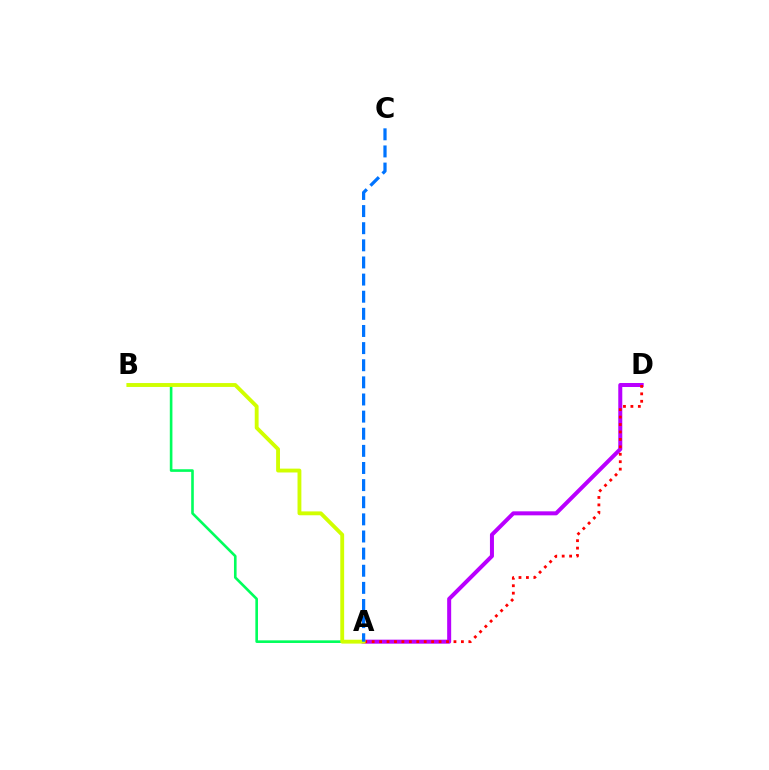{('A', 'D'): [{'color': '#b900ff', 'line_style': 'solid', 'thickness': 2.89}, {'color': '#ff0000', 'line_style': 'dotted', 'thickness': 2.02}], ('A', 'B'): [{'color': '#00ff5c', 'line_style': 'solid', 'thickness': 1.89}, {'color': '#d1ff00', 'line_style': 'solid', 'thickness': 2.77}], ('A', 'C'): [{'color': '#0074ff', 'line_style': 'dashed', 'thickness': 2.33}]}